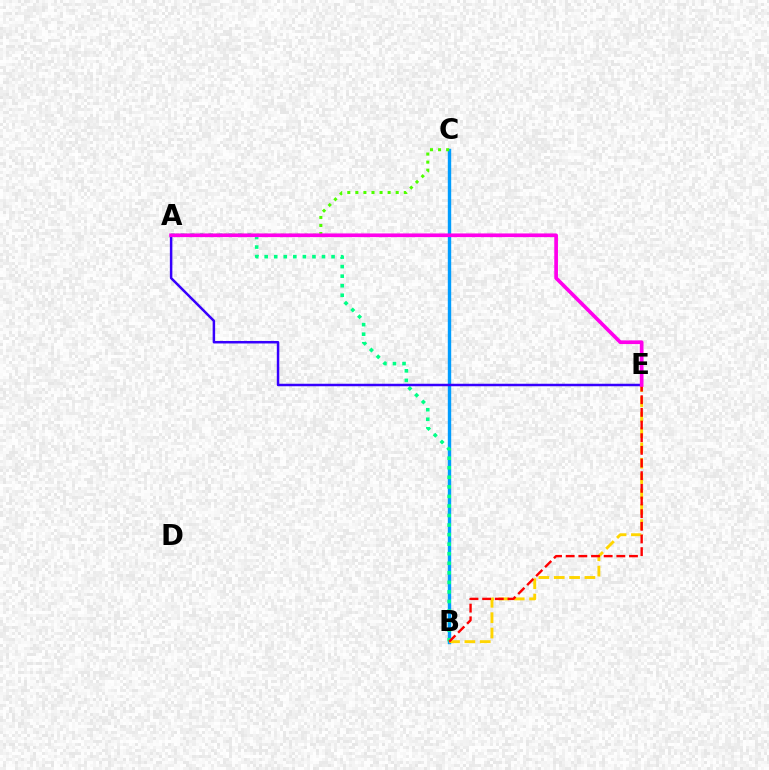{('B', 'C'): [{'color': '#009eff', 'line_style': 'solid', 'thickness': 2.45}], ('A', 'C'): [{'color': '#4fff00', 'line_style': 'dotted', 'thickness': 2.19}], ('A', 'B'): [{'color': '#00ff86', 'line_style': 'dotted', 'thickness': 2.6}], ('B', 'E'): [{'color': '#ffd500', 'line_style': 'dashed', 'thickness': 2.09}, {'color': '#ff0000', 'line_style': 'dashed', 'thickness': 1.72}], ('A', 'E'): [{'color': '#3700ff', 'line_style': 'solid', 'thickness': 1.79}, {'color': '#ff00ed', 'line_style': 'solid', 'thickness': 2.65}]}